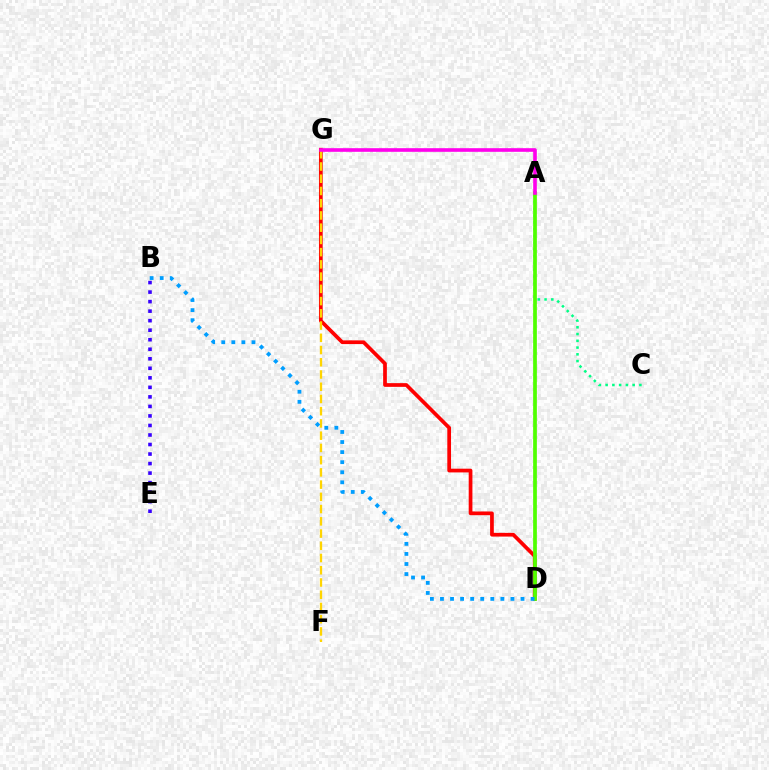{('D', 'G'): [{'color': '#ff0000', 'line_style': 'solid', 'thickness': 2.68}], ('F', 'G'): [{'color': '#ffd500', 'line_style': 'dashed', 'thickness': 1.66}], ('A', 'C'): [{'color': '#00ff86', 'line_style': 'dotted', 'thickness': 1.83}], ('A', 'D'): [{'color': '#4fff00', 'line_style': 'solid', 'thickness': 2.68}], ('A', 'G'): [{'color': '#ff00ed', 'line_style': 'solid', 'thickness': 2.61}], ('B', 'E'): [{'color': '#3700ff', 'line_style': 'dotted', 'thickness': 2.59}], ('B', 'D'): [{'color': '#009eff', 'line_style': 'dotted', 'thickness': 2.74}]}